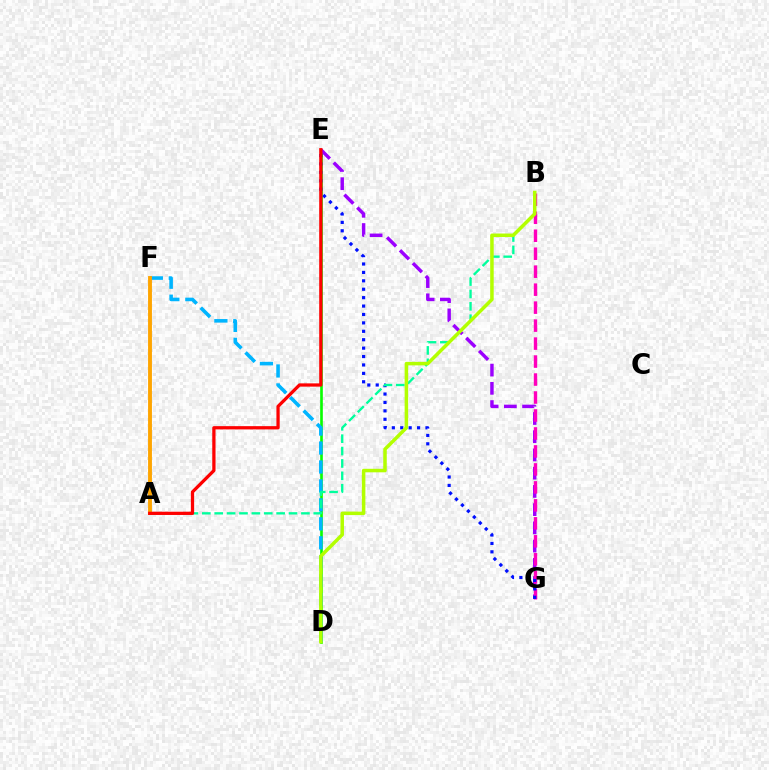{('D', 'E'): [{'color': '#08ff00', 'line_style': 'solid', 'thickness': 1.9}], ('E', 'G'): [{'color': '#9b00ff', 'line_style': 'dashed', 'thickness': 2.48}, {'color': '#0010ff', 'line_style': 'dotted', 'thickness': 2.29}], ('D', 'F'): [{'color': '#00b5ff', 'line_style': 'dashed', 'thickness': 2.58}], ('B', 'G'): [{'color': '#ff00bd', 'line_style': 'dashed', 'thickness': 2.44}], ('A', 'B'): [{'color': '#00ff9d', 'line_style': 'dashed', 'thickness': 1.68}], ('A', 'F'): [{'color': '#ffa500', 'line_style': 'solid', 'thickness': 2.79}], ('B', 'D'): [{'color': '#b3ff00', 'line_style': 'solid', 'thickness': 2.53}], ('A', 'E'): [{'color': '#ff0000', 'line_style': 'solid', 'thickness': 2.35}]}